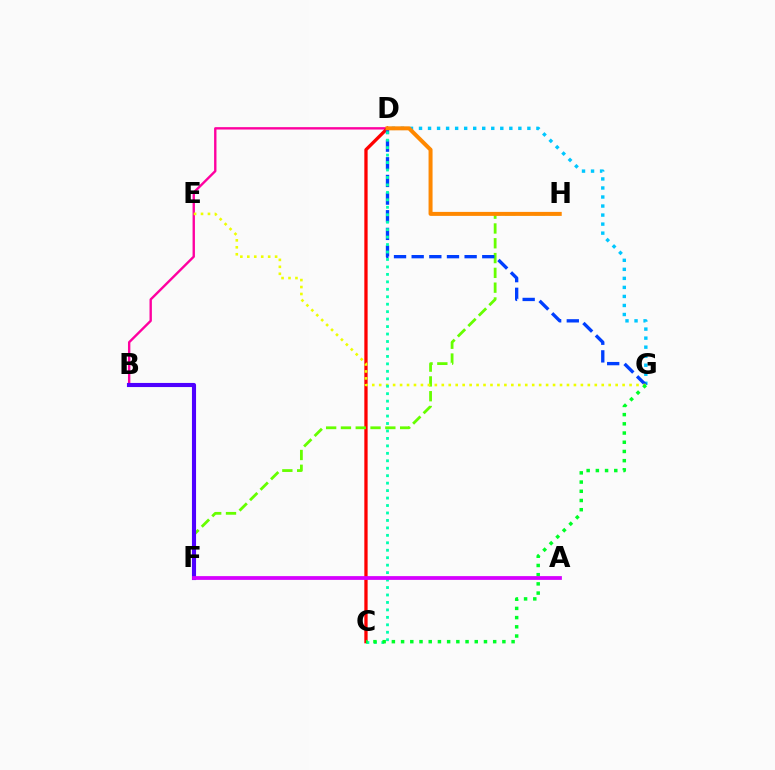{('D', 'G'): [{'color': '#00c7ff', 'line_style': 'dotted', 'thickness': 2.45}, {'color': '#003fff', 'line_style': 'dashed', 'thickness': 2.4}], ('B', 'D'): [{'color': '#ff00a0', 'line_style': 'solid', 'thickness': 1.71}], ('C', 'D'): [{'color': '#ff0000', 'line_style': 'solid', 'thickness': 2.37}, {'color': '#00ffaf', 'line_style': 'dotted', 'thickness': 2.03}], ('F', 'H'): [{'color': '#66ff00', 'line_style': 'dashed', 'thickness': 2.01}], ('B', 'F'): [{'color': '#4f00ff', 'line_style': 'solid', 'thickness': 2.96}], ('E', 'G'): [{'color': '#eeff00', 'line_style': 'dotted', 'thickness': 1.89}], ('C', 'G'): [{'color': '#00ff27', 'line_style': 'dotted', 'thickness': 2.5}], ('D', 'H'): [{'color': '#ff8800', 'line_style': 'solid', 'thickness': 2.88}], ('A', 'F'): [{'color': '#d600ff', 'line_style': 'solid', 'thickness': 2.71}]}